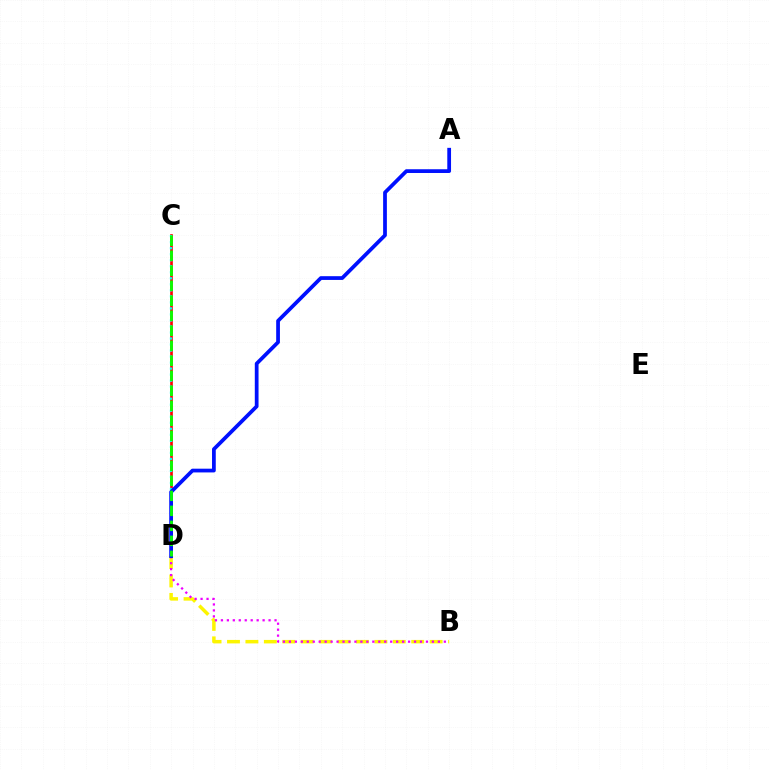{('B', 'D'): [{'color': '#fcf500', 'line_style': 'dashed', 'thickness': 2.5}, {'color': '#ee00ff', 'line_style': 'dotted', 'thickness': 1.62}], ('C', 'D'): [{'color': '#ff0000', 'line_style': 'solid', 'thickness': 1.92}, {'color': '#00fff6', 'line_style': 'dotted', 'thickness': 1.64}, {'color': '#08ff00', 'line_style': 'dashed', 'thickness': 2.04}], ('A', 'D'): [{'color': '#0010ff', 'line_style': 'solid', 'thickness': 2.7}]}